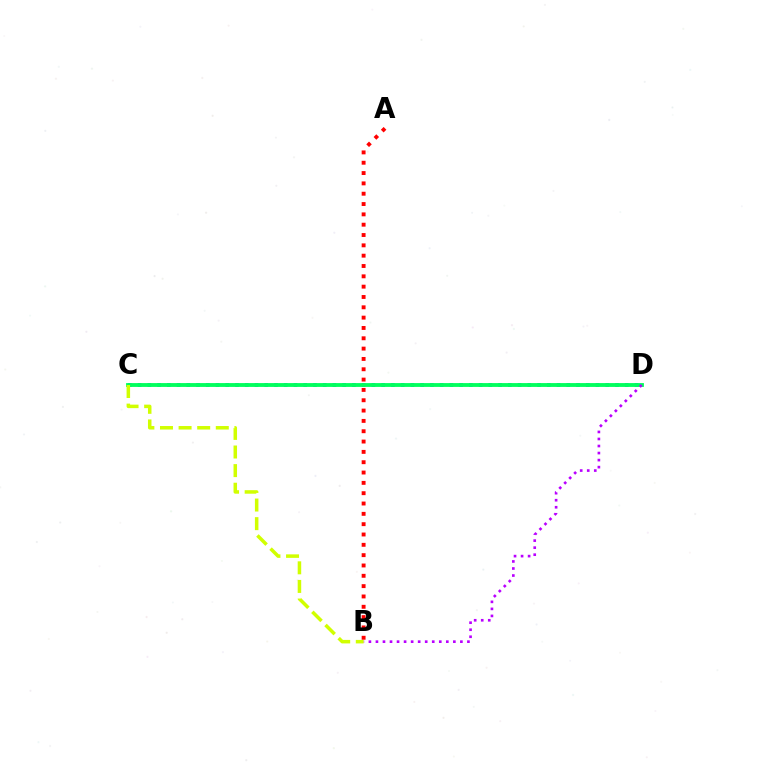{('C', 'D'): [{'color': '#0074ff', 'line_style': 'dotted', 'thickness': 2.65}, {'color': '#00ff5c', 'line_style': 'solid', 'thickness': 2.75}], ('B', 'D'): [{'color': '#b900ff', 'line_style': 'dotted', 'thickness': 1.91}], ('B', 'C'): [{'color': '#d1ff00', 'line_style': 'dashed', 'thickness': 2.53}], ('A', 'B'): [{'color': '#ff0000', 'line_style': 'dotted', 'thickness': 2.81}]}